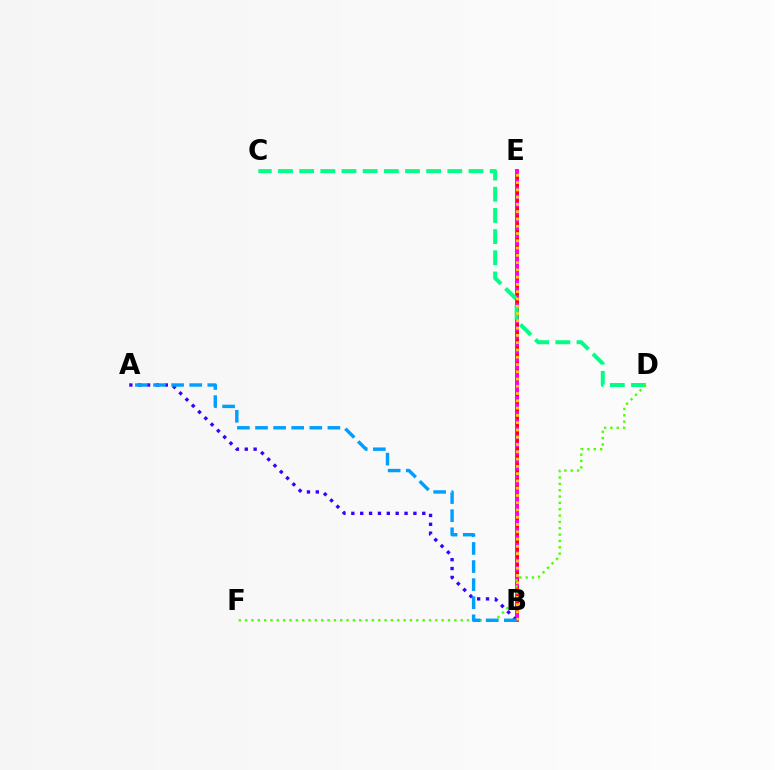{('B', 'E'): [{'color': '#ff00ed', 'line_style': 'solid', 'thickness': 2.85}, {'color': '#ff0000', 'line_style': 'dotted', 'thickness': 2.11}, {'color': '#ffd500', 'line_style': 'dotted', 'thickness': 1.98}], ('A', 'B'): [{'color': '#3700ff', 'line_style': 'dotted', 'thickness': 2.41}, {'color': '#009eff', 'line_style': 'dashed', 'thickness': 2.46}], ('C', 'D'): [{'color': '#00ff86', 'line_style': 'dashed', 'thickness': 2.88}], ('D', 'F'): [{'color': '#4fff00', 'line_style': 'dotted', 'thickness': 1.72}]}